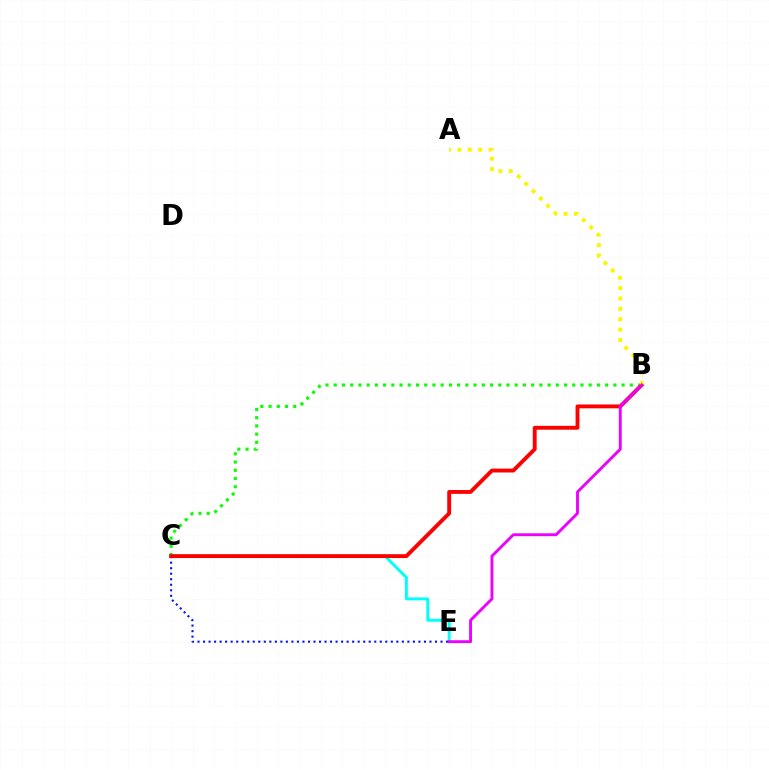{('B', 'C'): [{'color': '#08ff00', 'line_style': 'dotted', 'thickness': 2.23}, {'color': '#ff0000', 'line_style': 'solid', 'thickness': 2.78}], ('C', 'E'): [{'color': '#00fff6', 'line_style': 'solid', 'thickness': 2.11}, {'color': '#0010ff', 'line_style': 'dotted', 'thickness': 1.5}], ('A', 'B'): [{'color': '#fcf500', 'line_style': 'dotted', 'thickness': 2.82}], ('B', 'E'): [{'color': '#ee00ff', 'line_style': 'solid', 'thickness': 2.07}]}